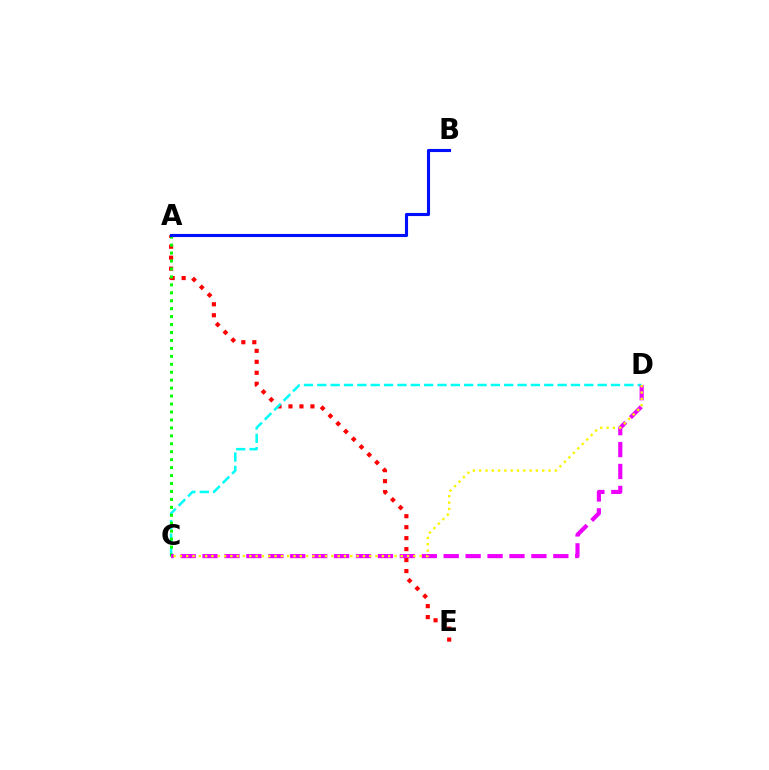{('A', 'E'): [{'color': '#ff0000', 'line_style': 'dotted', 'thickness': 2.98}], ('C', 'D'): [{'color': '#00fff6', 'line_style': 'dashed', 'thickness': 1.81}, {'color': '#ee00ff', 'line_style': 'dashed', 'thickness': 2.98}, {'color': '#fcf500', 'line_style': 'dotted', 'thickness': 1.71}], ('A', 'C'): [{'color': '#08ff00', 'line_style': 'dotted', 'thickness': 2.16}], ('A', 'B'): [{'color': '#0010ff', 'line_style': 'solid', 'thickness': 2.24}]}